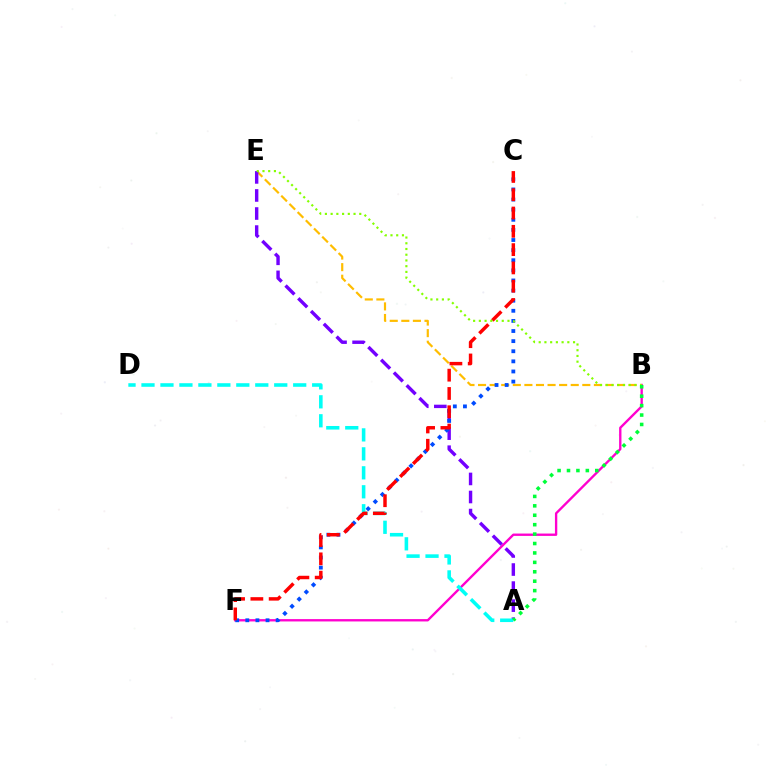{('B', 'F'): [{'color': '#ff00cf', 'line_style': 'solid', 'thickness': 1.69}], ('B', 'E'): [{'color': '#ffbd00', 'line_style': 'dashed', 'thickness': 1.57}, {'color': '#84ff00', 'line_style': 'dotted', 'thickness': 1.56}], ('A', 'E'): [{'color': '#7200ff', 'line_style': 'dashed', 'thickness': 2.45}], ('C', 'F'): [{'color': '#004bff', 'line_style': 'dotted', 'thickness': 2.75}, {'color': '#ff0000', 'line_style': 'dashed', 'thickness': 2.49}], ('A', 'D'): [{'color': '#00fff6', 'line_style': 'dashed', 'thickness': 2.58}], ('A', 'B'): [{'color': '#00ff39', 'line_style': 'dotted', 'thickness': 2.56}]}